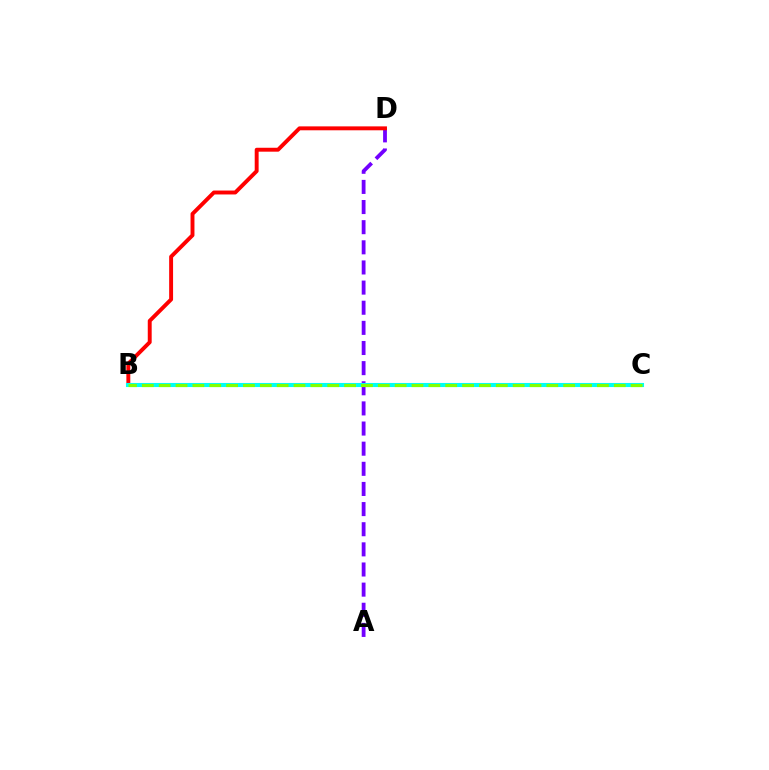{('A', 'D'): [{'color': '#7200ff', 'line_style': 'dashed', 'thickness': 2.74}], ('B', 'D'): [{'color': '#ff0000', 'line_style': 'solid', 'thickness': 2.82}], ('B', 'C'): [{'color': '#00fff6', 'line_style': 'solid', 'thickness': 2.94}, {'color': '#84ff00', 'line_style': 'dashed', 'thickness': 2.29}]}